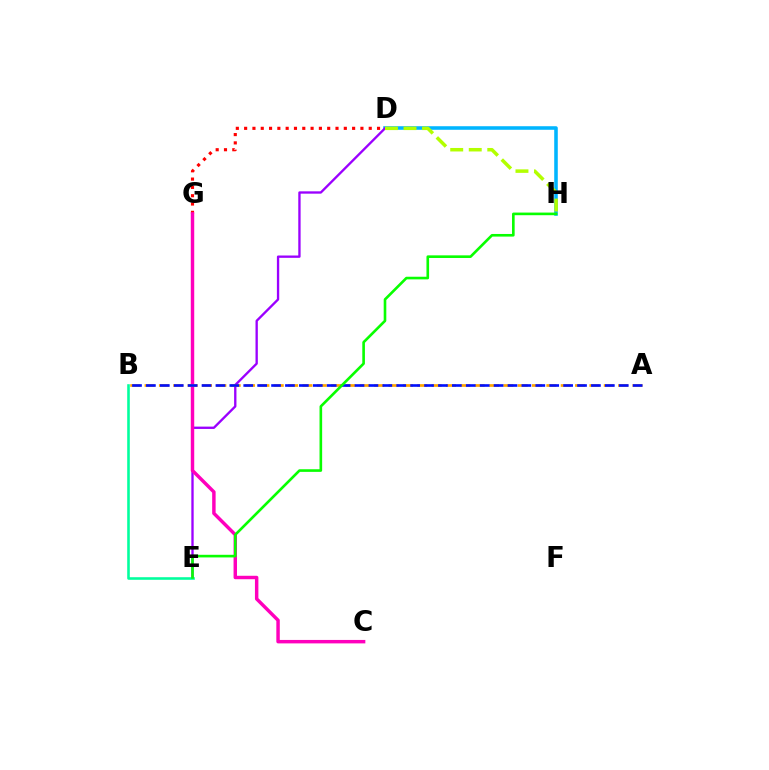{('D', 'H'): [{'color': '#00b5ff', 'line_style': 'solid', 'thickness': 2.56}, {'color': '#b3ff00', 'line_style': 'dashed', 'thickness': 2.52}], ('D', 'G'): [{'color': '#ff0000', 'line_style': 'dotted', 'thickness': 2.26}], ('D', 'E'): [{'color': '#9b00ff', 'line_style': 'solid', 'thickness': 1.68}], ('C', 'G'): [{'color': '#ff00bd', 'line_style': 'solid', 'thickness': 2.48}], ('A', 'B'): [{'color': '#ffa500', 'line_style': 'dashed', 'thickness': 1.95}, {'color': '#0010ff', 'line_style': 'dashed', 'thickness': 1.89}], ('B', 'E'): [{'color': '#00ff9d', 'line_style': 'solid', 'thickness': 1.86}], ('E', 'H'): [{'color': '#08ff00', 'line_style': 'solid', 'thickness': 1.89}]}